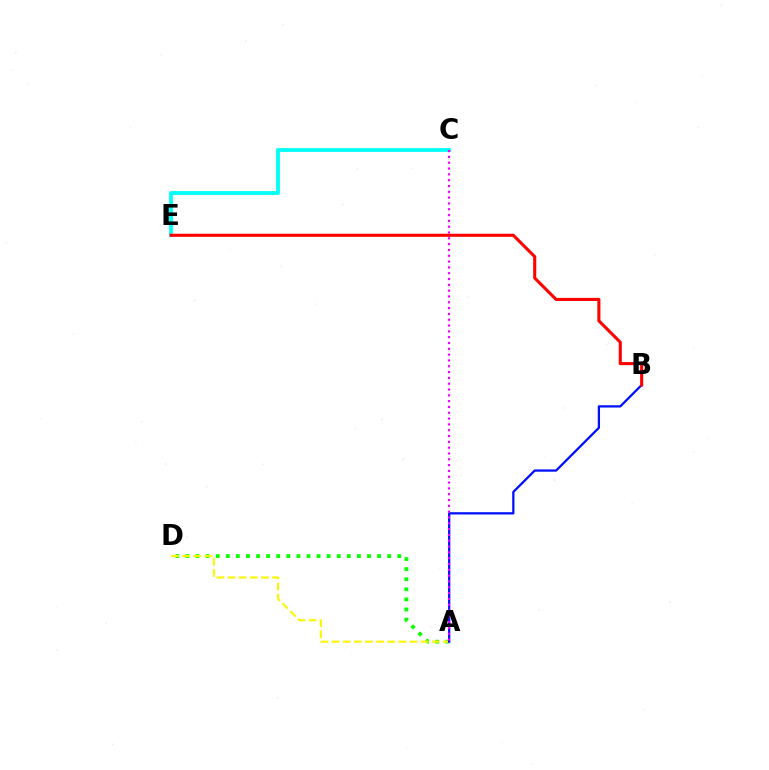{('A', 'D'): [{'color': '#08ff00', 'line_style': 'dotted', 'thickness': 2.74}, {'color': '#fcf500', 'line_style': 'dashed', 'thickness': 1.51}], ('C', 'E'): [{'color': '#00fff6', 'line_style': 'solid', 'thickness': 2.74}], ('A', 'B'): [{'color': '#0010ff', 'line_style': 'solid', 'thickness': 1.64}], ('A', 'C'): [{'color': '#ee00ff', 'line_style': 'dotted', 'thickness': 1.58}], ('B', 'E'): [{'color': '#ff0000', 'line_style': 'solid', 'thickness': 2.22}]}